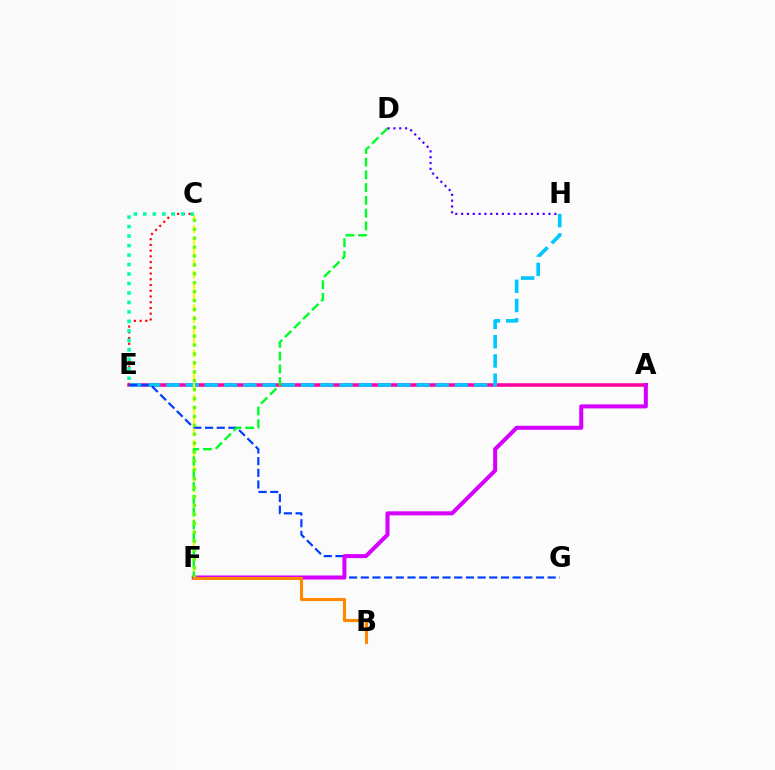{('A', 'E'): [{'color': '#ff00a0', 'line_style': 'solid', 'thickness': 2.56}], ('C', 'E'): [{'color': '#ff0000', 'line_style': 'dotted', 'thickness': 1.56}, {'color': '#00ffaf', 'line_style': 'dotted', 'thickness': 2.58}], ('E', 'H'): [{'color': '#00c7ff', 'line_style': 'dashed', 'thickness': 2.61}], ('E', 'G'): [{'color': '#003fff', 'line_style': 'dashed', 'thickness': 1.59}], ('C', 'F'): [{'color': '#eeff00', 'line_style': 'dashed', 'thickness': 1.53}, {'color': '#66ff00', 'line_style': 'dotted', 'thickness': 2.42}], ('A', 'F'): [{'color': '#d600ff', 'line_style': 'solid', 'thickness': 2.91}], ('D', 'F'): [{'color': '#00ff27', 'line_style': 'dashed', 'thickness': 1.73}], ('D', 'H'): [{'color': '#4f00ff', 'line_style': 'dotted', 'thickness': 1.58}], ('B', 'F'): [{'color': '#ff8800', 'line_style': 'solid', 'thickness': 2.23}]}